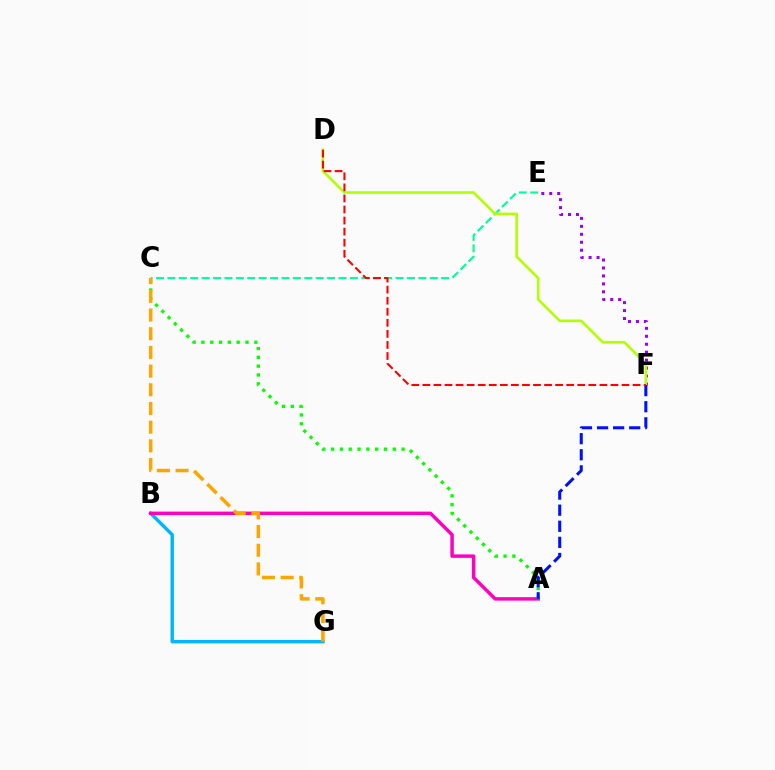{('B', 'G'): [{'color': '#00b5ff', 'line_style': 'solid', 'thickness': 2.46}], ('C', 'E'): [{'color': '#00ff9d', 'line_style': 'dashed', 'thickness': 1.55}], ('E', 'F'): [{'color': '#9b00ff', 'line_style': 'dotted', 'thickness': 2.16}], ('A', 'B'): [{'color': '#ff00bd', 'line_style': 'solid', 'thickness': 2.49}], ('A', 'C'): [{'color': '#08ff00', 'line_style': 'dotted', 'thickness': 2.39}], ('D', 'F'): [{'color': '#b3ff00', 'line_style': 'solid', 'thickness': 1.88}, {'color': '#ff0000', 'line_style': 'dashed', 'thickness': 1.5}], ('A', 'F'): [{'color': '#0010ff', 'line_style': 'dashed', 'thickness': 2.19}], ('C', 'G'): [{'color': '#ffa500', 'line_style': 'dashed', 'thickness': 2.54}]}